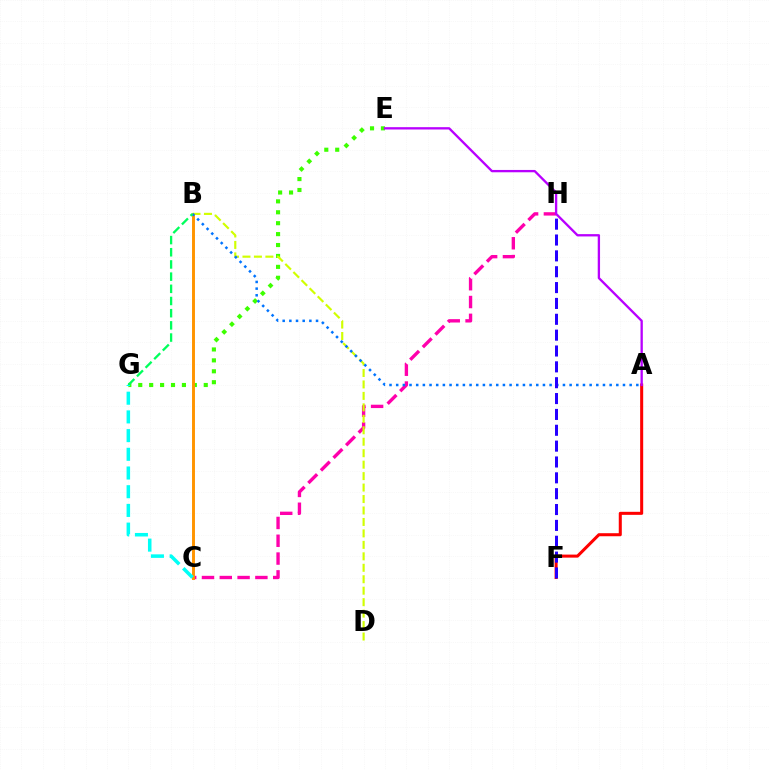{('E', 'G'): [{'color': '#3dff00', 'line_style': 'dotted', 'thickness': 2.97}], ('C', 'H'): [{'color': '#ff00ac', 'line_style': 'dashed', 'thickness': 2.42}], ('A', 'F'): [{'color': '#ff0000', 'line_style': 'solid', 'thickness': 2.19}], ('B', 'C'): [{'color': '#ff9400', 'line_style': 'solid', 'thickness': 2.11}], ('B', 'D'): [{'color': '#d1ff00', 'line_style': 'dashed', 'thickness': 1.56}], ('A', 'E'): [{'color': '#b900ff', 'line_style': 'solid', 'thickness': 1.67}], ('A', 'B'): [{'color': '#0074ff', 'line_style': 'dotted', 'thickness': 1.81}], ('B', 'G'): [{'color': '#00ff5c', 'line_style': 'dashed', 'thickness': 1.66}], ('C', 'G'): [{'color': '#00fff6', 'line_style': 'dashed', 'thickness': 2.54}], ('F', 'H'): [{'color': '#2500ff', 'line_style': 'dashed', 'thickness': 2.15}]}